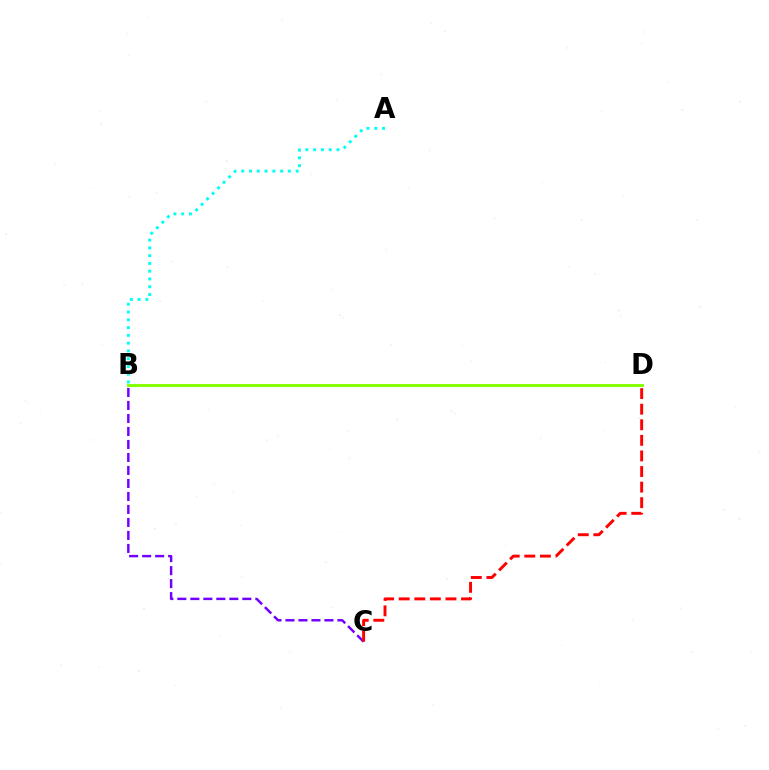{('A', 'B'): [{'color': '#00fff6', 'line_style': 'dotted', 'thickness': 2.11}], ('B', 'C'): [{'color': '#7200ff', 'line_style': 'dashed', 'thickness': 1.77}], ('C', 'D'): [{'color': '#ff0000', 'line_style': 'dashed', 'thickness': 2.12}], ('B', 'D'): [{'color': '#84ff00', 'line_style': 'solid', 'thickness': 2.1}]}